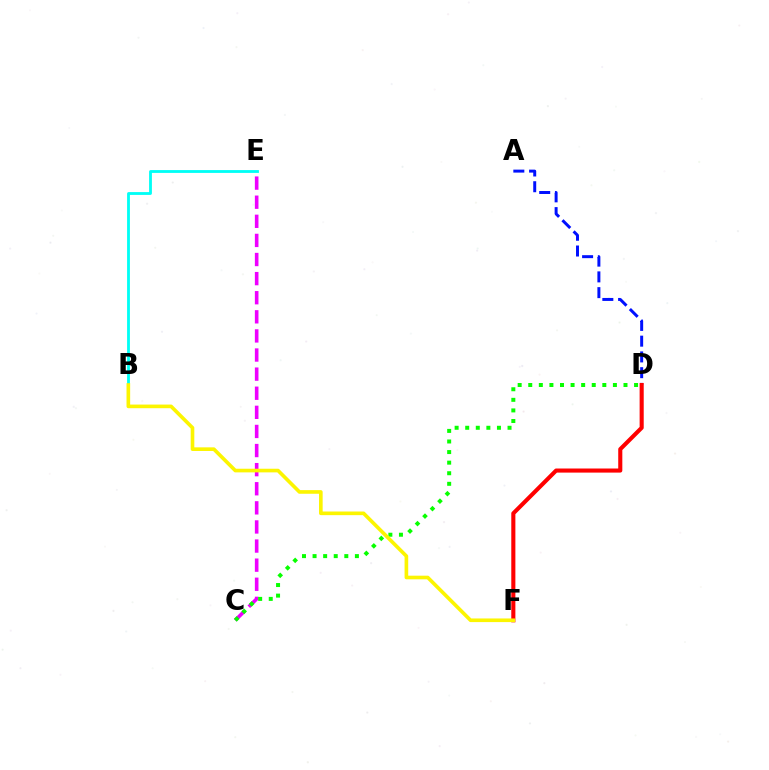{('B', 'E'): [{'color': '#00fff6', 'line_style': 'solid', 'thickness': 2.03}], ('A', 'D'): [{'color': '#0010ff', 'line_style': 'dashed', 'thickness': 2.14}], ('C', 'E'): [{'color': '#ee00ff', 'line_style': 'dashed', 'thickness': 2.6}], ('C', 'D'): [{'color': '#08ff00', 'line_style': 'dotted', 'thickness': 2.88}], ('D', 'F'): [{'color': '#ff0000', 'line_style': 'solid', 'thickness': 2.95}], ('B', 'F'): [{'color': '#fcf500', 'line_style': 'solid', 'thickness': 2.62}]}